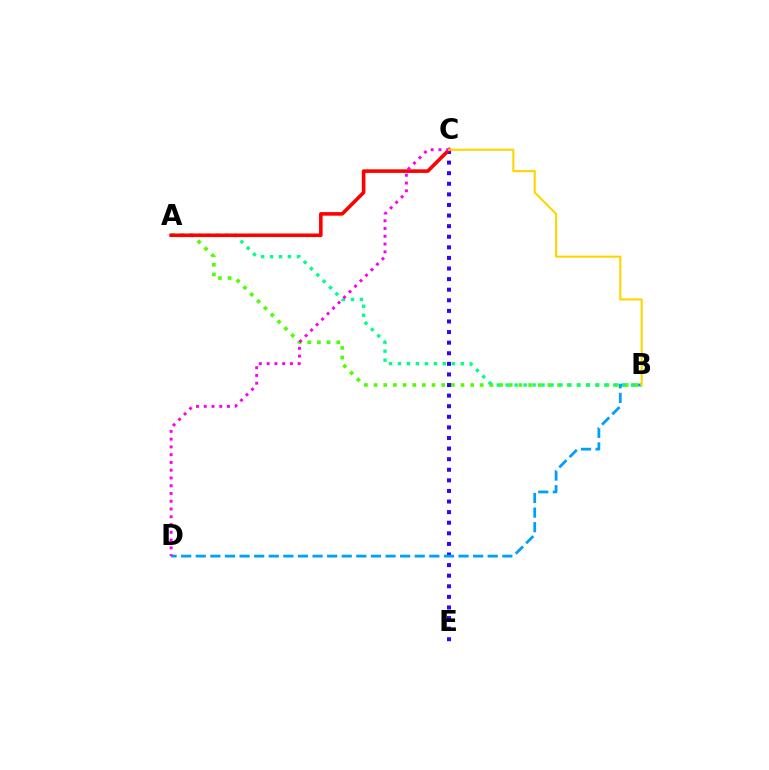{('C', 'E'): [{'color': '#3700ff', 'line_style': 'dotted', 'thickness': 2.88}], ('B', 'D'): [{'color': '#009eff', 'line_style': 'dashed', 'thickness': 1.98}], ('A', 'B'): [{'color': '#4fff00', 'line_style': 'dotted', 'thickness': 2.62}, {'color': '#00ff86', 'line_style': 'dotted', 'thickness': 2.44}], ('A', 'C'): [{'color': '#ff0000', 'line_style': 'solid', 'thickness': 2.58}], ('C', 'D'): [{'color': '#ff00ed', 'line_style': 'dotted', 'thickness': 2.11}], ('B', 'C'): [{'color': '#ffd500', 'line_style': 'solid', 'thickness': 1.52}]}